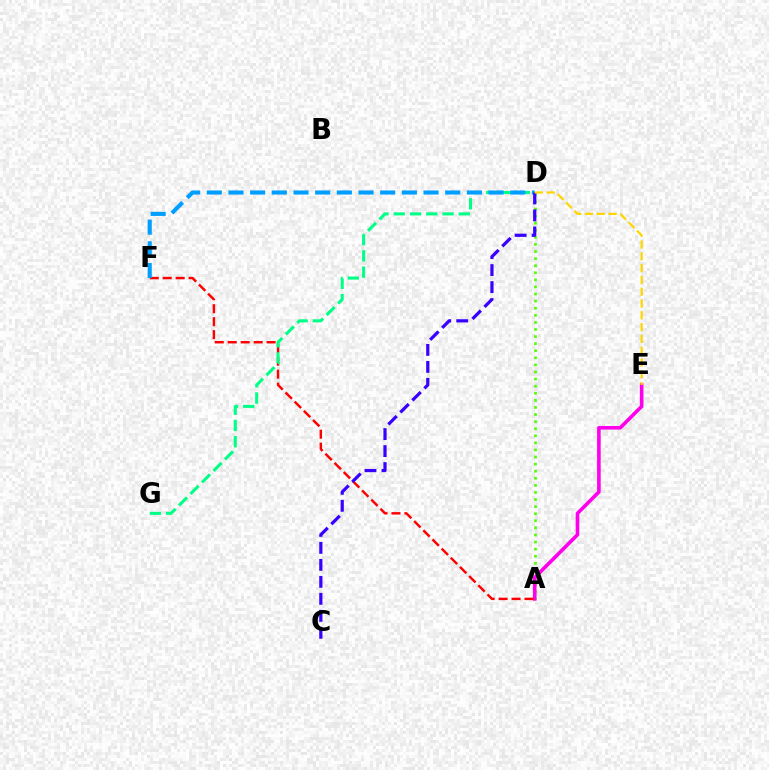{('A', 'D'): [{'color': '#4fff00', 'line_style': 'dotted', 'thickness': 1.93}], ('A', 'E'): [{'color': '#ff00ed', 'line_style': 'solid', 'thickness': 2.6}], ('A', 'F'): [{'color': '#ff0000', 'line_style': 'dashed', 'thickness': 1.76}], ('D', 'G'): [{'color': '#00ff86', 'line_style': 'dashed', 'thickness': 2.21}], ('D', 'F'): [{'color': '#009eff', 'line_style': 'dashed', 'thickness': 2.94}], ('C', 'D'): [{'color': '#3700ff', 'line_style': 'dashed', 'thickness': 2.31}], ('D', 'E'): [{'color': '#ffd500', 'line_style': 'dashed', 'thickness': 1.6}]}